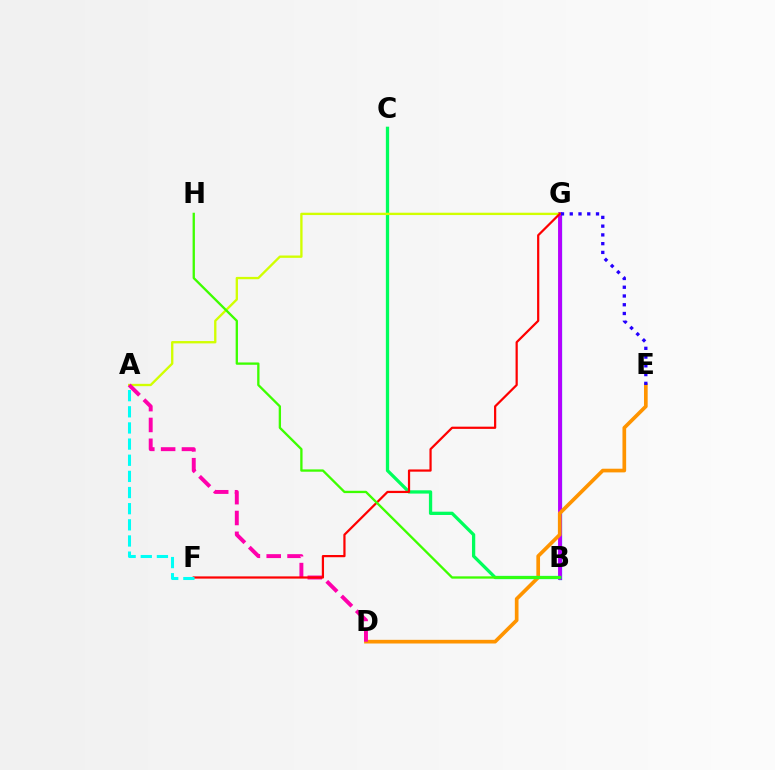{('B', 'G'): [{'color': '#0074ff', 'line_style': 'solid', 'thickness': 2.36}, {'color': '#b900ff', 'line_style': 'solid', 'thickness': 2.79}], ('D', 'E'): [{'color': '#ff9400', 'line_style': 'solid', 'thickness': 2.65}], ('B', 'C'): [{'color': '#00ff5c', 'line_style': 'solid', 'thickness': 2.36}], ('A', 'G'): [{'color': '#d1ff00', 'line_style': 'solid', 'thickness': 1.68}], ('A', 'D'): [{'color': '#ff00ac', 'line_style': 'dashed', 'thickness': 2.83}], ('F', 'G'): [{'color': '#ff0000', 'line_style': 'solid', 'thickness': 1.6}], ('E', 'G'): [{'color': '#2500ff', 'line_style': 'dotted', 'thickness': 2.38}], ('A', 'F'): [{'color': '#00fff6', 'line_style': 'dashed', 'thickness': 2.19}], ('B', 'H'): [{'color': '#3dff00', 'line_style': 'solid', 'thickness': 1.67}]}